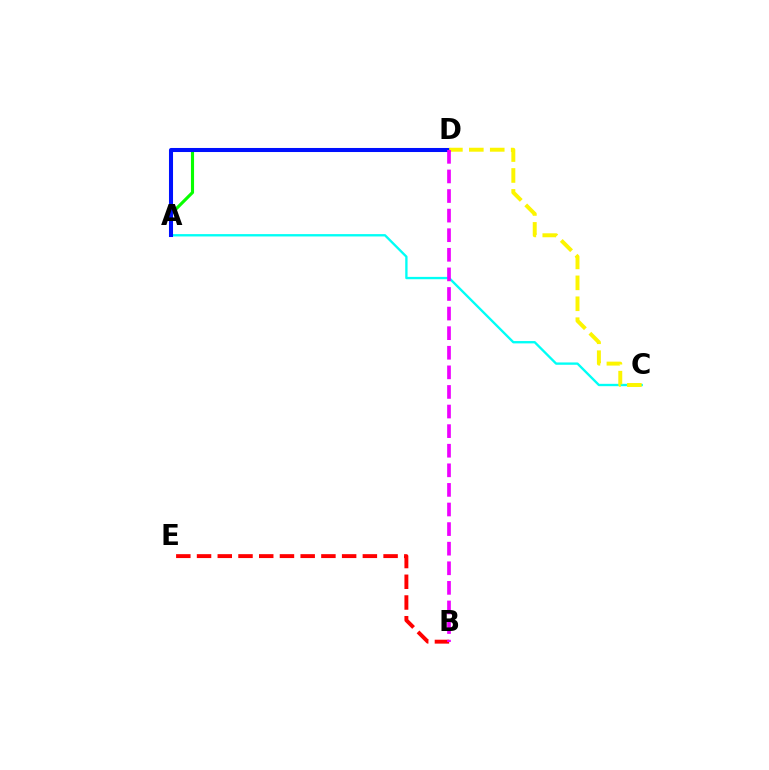{('A', 'D'): [{'color': '#08ff00', 'line_style': 'solid', 'thickness': 2.25}, {'color': '#0010ff', 'line_style': 'solid', 'thickness': 2.92}], ('A', 'C'): [{'color': '#00fff6', 'line_style': 'solid', 'thickness': 1.69}], ('B', 'E'): [{'color': '#ff0000', 'line_style': 'dashed', 'thickness': 2.82}], ('C', 'D'): [{'color': '#fcf500', 'line_style': 'dashed', 'thickness': 2.84}], ('B', 'D'): [{'color': '#ee00ff', 'line_style': 'dashed', 'thickness': 2.66}]}